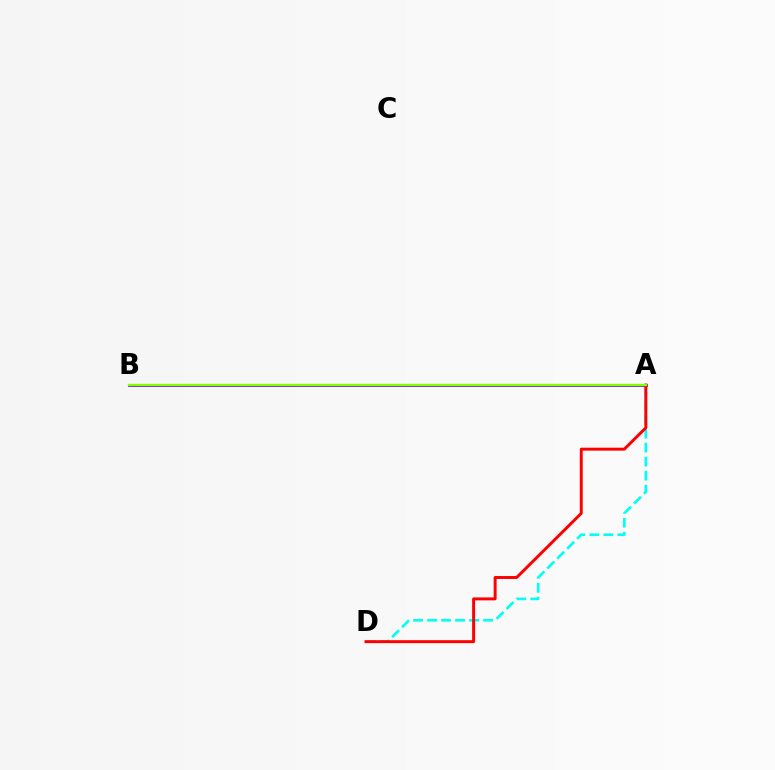{('A', 'D'): [{'color': '#00fff6', 'line_style': 'dashed', 'thickness': 1.9}, {'color': '#ff0000', 'line_style': 'solid', 'thickness': 2.13}], ('A', 'B'): [{'color': '#7200ff', 'line_style': 'solid', 'thickness': 1.99}, {'color': '#84ff00', 'line_style': 'solid', 'thickness': 1.69}]}